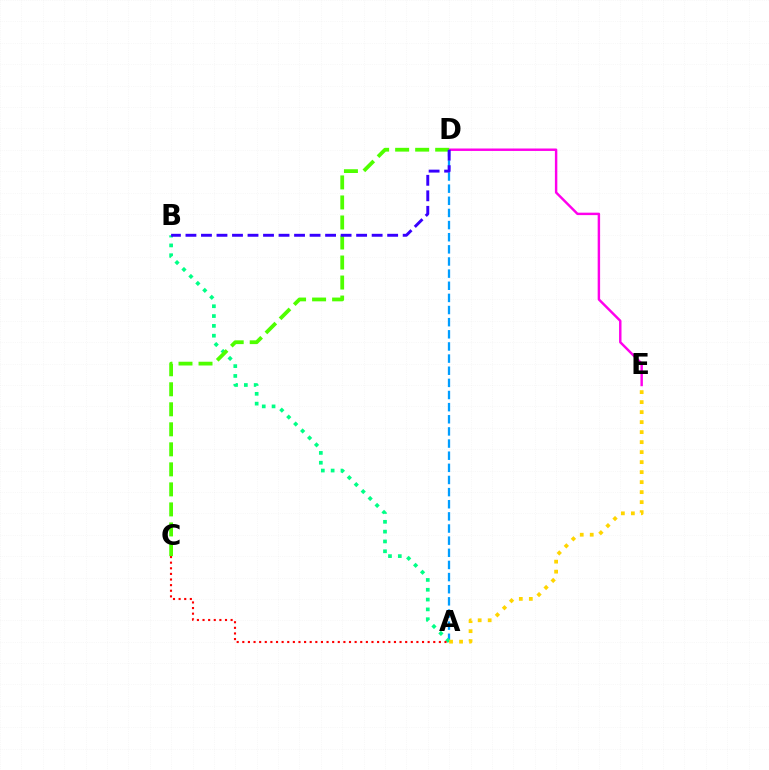{('D', 'E'): [{'color': '#ff00ed', 'line_style': 'solid', 'thickness': 1.76}], ('A', 'D'): [{'color': '#009eff', 'line_style': 'dashed', 'thickness': 1.65}], ('A', 'B'): [{'color': '#00ff86', 'line_style': 'dotted', 'thickness': 2.67}], ('A', 'C'): [{'color': '#ff0000', 'line_style': 'dotted', 'thickness': 1.53}], ('C', 'D'): [{'color': '#4fff00', 'line_style': 'dashed', 'thickness': 2.72}], ('A', 'E'): [{'color': '#ffd500', 'line_style': 'dotted', 'thickness': 2.72}], ('B', 'D'): [{'color': '#3700ff', 'line_style': 'dashed', 'thickness': 2.11}]}